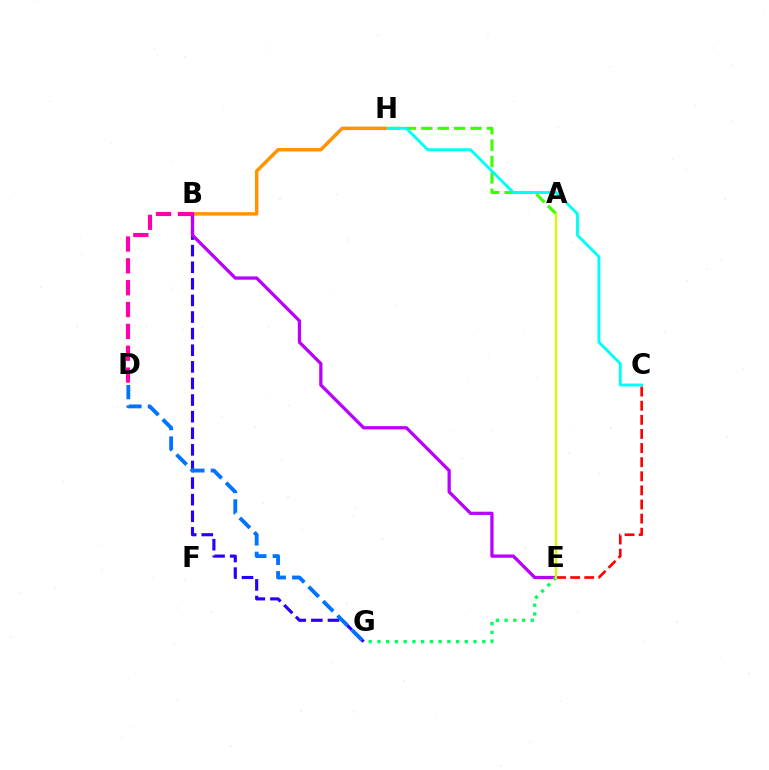{('B', 'G'): [{'color': '#2500ff', 'line_style': 'dashed', 'thickness': 2.26}], ('A', 'H'): [{'color': '#3dff00', 'line_style': 'dashed', 'thickness': 2.23}], ('C', 'H'): [{'color': '#00fff6', 'line_style': 'solid', 'thickness': 2.08}], ('C', 'E'): [{'color': '#ff0000', 'line_style': 'dashed', 'thickness': 1.92}], ('B', 'H'): [{'color': '#ff9400', 'line_style': 'solid', 'thickness': 2.5}], ('B', 'E'): [{'color': '#b900ff', 'line_style': 'solid', 'thickness': 2.35}], ('D', 'G'): [{'color': '#0074ff', 'line_style': 'dashed', 'thickness': 2.77}], ('B', 'D'): [{'color': '#ff00ac', 'line_style': 'dashed', 'thickness': 2.97}], ('E', 'G'): [{'color': '#00ff5c', 'line_style': 'dotted', 'thickness': 2.37}], ('A', 'E'): [{'color': '#d1ff00', 'line_style': 'solid', 'thickness': 1.67}]}